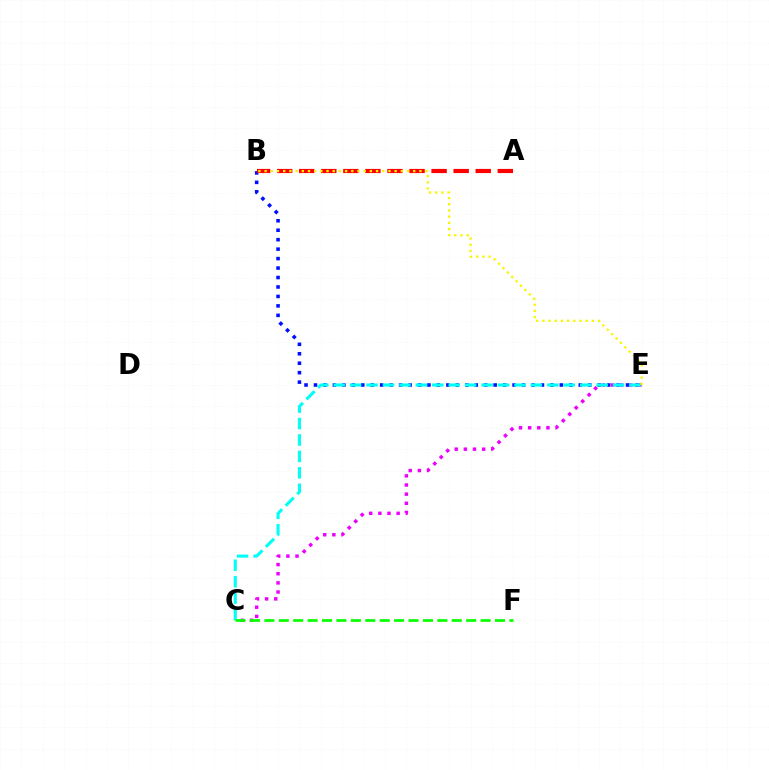{('B', 'E'): [{'color': '#0010ff', 'line_style': 'dotted', 'thickness': 2.57}, {'color': '#fcf500', 'line_style': 'dotted', 'thickness': 1.68}], ('C', 'E'): [{'color': '#ee00ff', 'line_style': 'dotted', 'thickness': 2.48}, {'color': '#00fff6', 'line_style': 'dashed', 'thickness': 2.23}], ('A', 'B'): [{'color': '#ff0000', 'line_style': 'dashed', 'thickness': 3.0}], ('C', 'F'): [{'color': '#08ff00', 'line_style': 'dashed', 'thickness': 1.96}]}